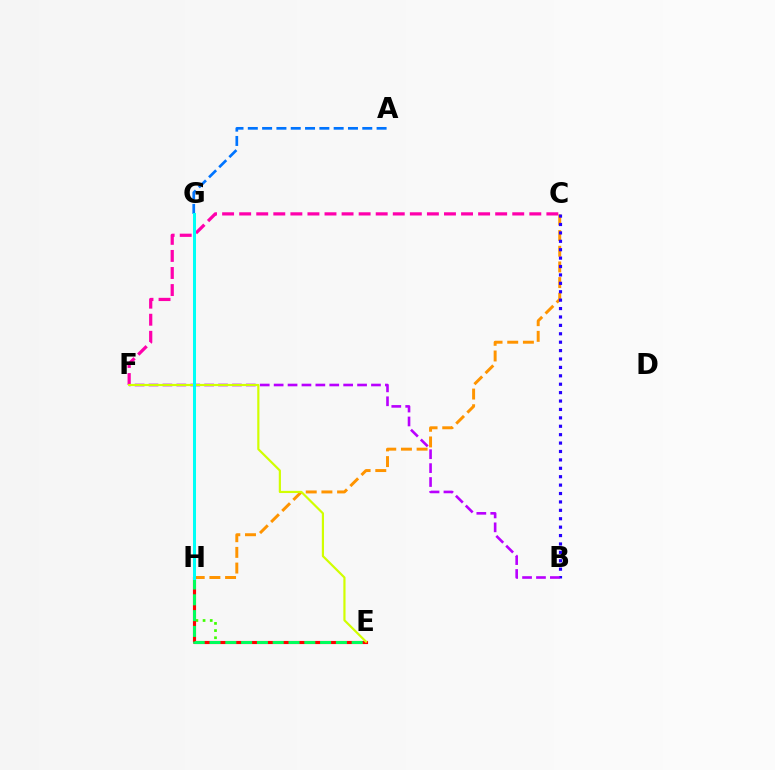{('C', 'H'): [{'color': '#ff9400', 'line_style': 'dashed', 'thickness': 2.13}], ('B', 'C'): [{'color': '#2500ff', 'line_style': 'dotted', 'thickness': 2.28}], ('E', 'H'): [{'color': '#3dff00', 'line_style': 'dotted', 'thickness': 1.95}, {'color': '#ff0000', 'line_style': 'solid', 'thickness': 2.25}, {'color': '#00ff5c', 'line_style': 'dashed', 'thickness': 2.15}], ('A', 'G'): [{'color': '#0074ff', 'line_style': 'dashed', 'thickness': 1.94}], ('B', 'F'): [{'color': '#b900ff', 'line_style': 'dashed', 'thickness': 1.89}], ('C', 'F'): [{'color': '#ff00ac', 'line_style': 'dashed', 'thickness': 2.32}], ('E', 'F'): [{'color': '#d1ff00', 'line_style': 'solid', 'thickness': 1.57}], ('G', 'H'): [{'color': '#00fff6', 'line_style': 'solid', 'thickness': 2.17}]}